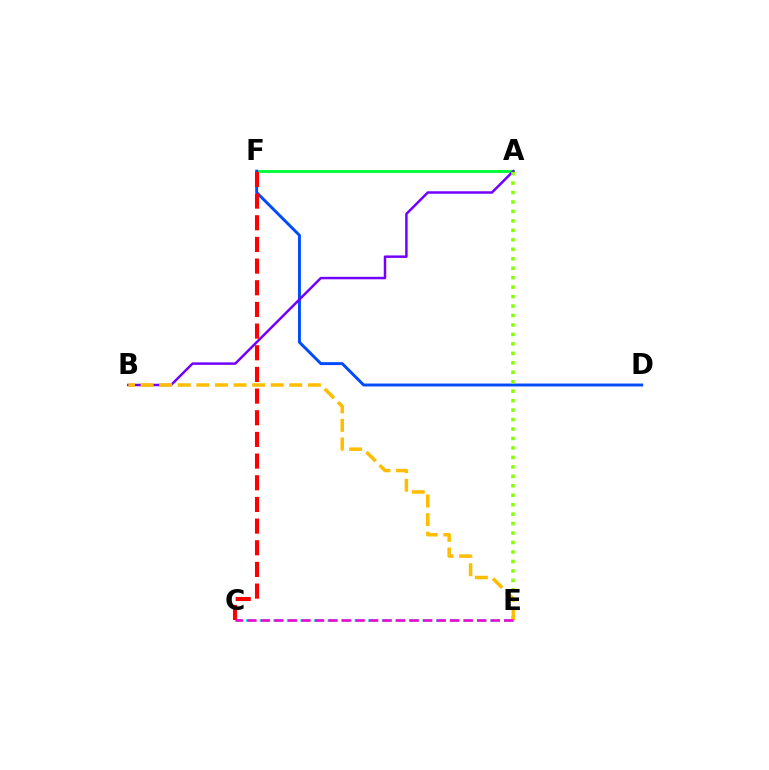{('A', 'F'): [{'color': '#00ff39', 'line_style': 'solid', 'thickness': 2.09}], ('D', 'F'): [{'color': '#004bff', 'line_style': 'solid', 'thickness': 2.11}], ('C', 'E'): [{'color': '#00fff6', 'line_style': 'dashed', 'thickness': 1.85}, {'color': '#ff00cf', 'line_style': 'dashed', 'thickness': 1.84}], ('A', 'B'): [{'color': '#7200ff', 'line_style': 'solid', 'thickness': 1.79}], ('C', 'F'): [{'color': '#ff0000', 'line_style': 'dashed', 'thickness': 2.94}], ('A', 'E'): [{'color': '#84ff00', 'line_style': 'dotted', 'thickness': 2.57}], ('B', 'E'): [{'color': '#ffbd00', 'line_style': 'dashed', 'thickness': 2.52}]}